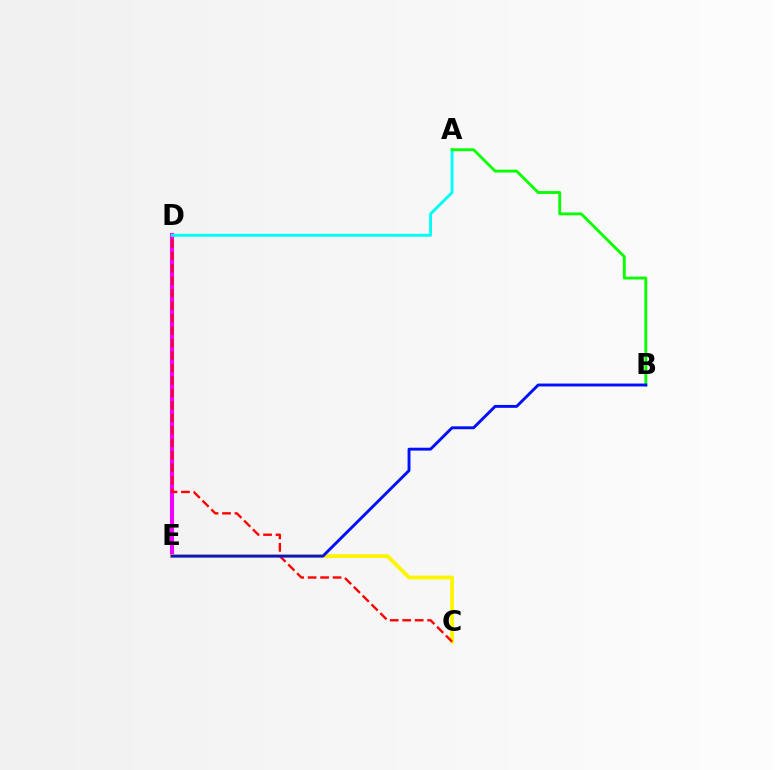{('D', 'E'): [{'color': '#ee00ff', 'line_style': 'solid', 'thickness': 2.94}], ('C', 'E'): [{'color': '#fcf500', 'line_style': 'solid', 'thickness': 2.73}], ('A', 'D'): [{'color': '#00fff6', 'line_style': 'solid', 'thickness': 2.1}], ('A', 'B'): [{'color': '#08ff00', 'line_style': 'solid', 'thickness': 2.05}], ('C', 'D'): [{'color': '#ff0000', 'line_style': 'dashed', 'thickness': 1.69}], ('B', 'E'): [{'color': '#0010ff', 'line_style': 'solid', 'thickness': 2.09}]}